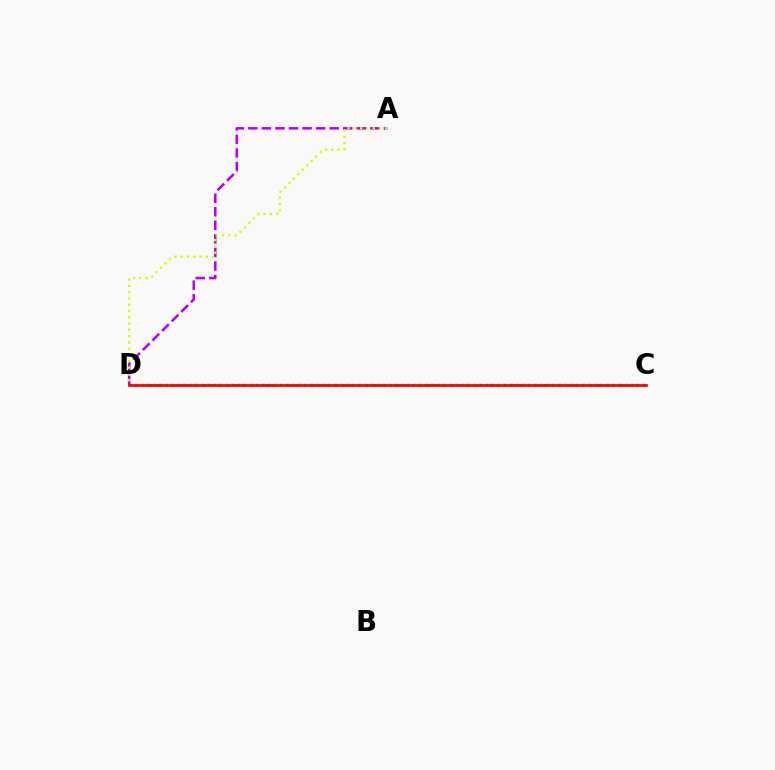{('A', 'D'): [{'color': '#b900ff', 'line_style': 'dashed', 'thickness': 1.84}, {'color': '#d1ff00', 'line_style': 'dotted', 'thickness': 1.71}], ('C', 'D'): [{'color': '#0074ff', 'line_style': 'dotted', 'thickness': 1.64}, {'color': '#00ff5c', 'line_style': 'dotted', 'thickness': 2.1}, {'color': '#ff0000', 'line_style': 'solid', 'thickness': 1.96}]}